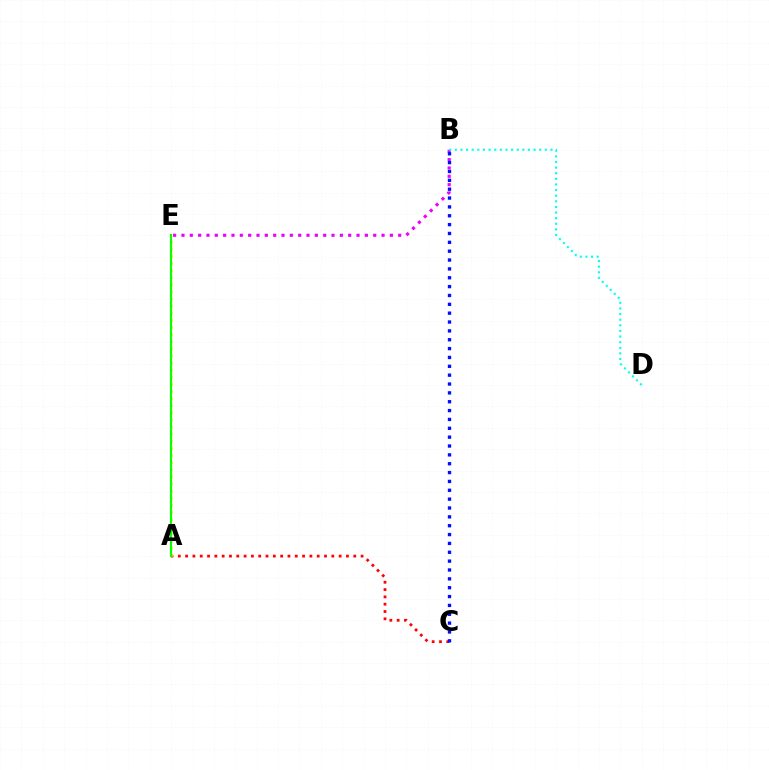{('A', 'C'): [{'color': '#ff0000', 'line_style': 'dotted', 'thickness': 1.99}], ('B', 'E'): [{'color': '#ee00ff', 'line_style': 'dotted', 'thickness': 2.26}], ('A', 'E'): [{'color': '#fcf500', 'line_style': 'dotted', 'thickness': 1.93}, {'color': '#08ff00', 'line_style': 'solid', 'thickness': 1.53}], ('B', 'D'): [{'color': '#00fff6', 'line_style': 'dotted', 'thickness': 1.53}], ('B', 'C'): [{'color': '#0010ff', 'line_style': 'dotted', 'thickness': 2.41}]}